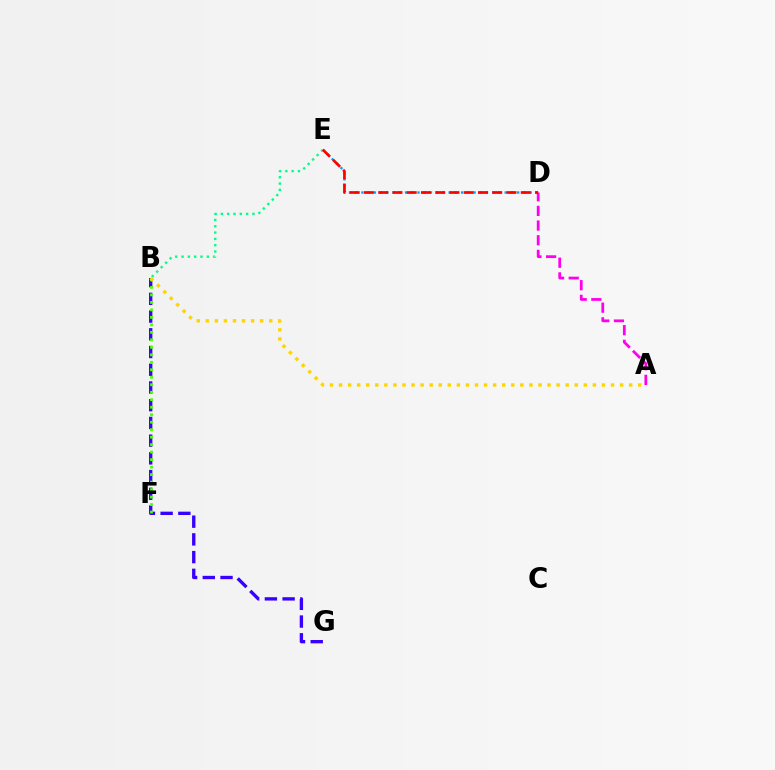{('A', 'D'): [{'color': '#ff00ed', 'line_style': 'dashed', 'thickness': 1.99}], ('D', 'E'): [{'color': '#009eff', 'line_style': 'dotted', 'thickness': 1.69}, {'color': '#ff0000', 'line_style': 'dashed', 'thickness': 1.94}], ('B', 'E'): [{'color': '#00ff86', 'line_style': 'dotted', 'thickness': 1.72}], ('B', 'G'): [{'color': '#3700ff', 'line_style': 'dashed', 'thickness': 2.41}], ('B', 'F'): [{'color': '#4fff00', 'line_style': 'dotted', 'thickness': 2.03}], ('A', 'B'): [{'color': '#ffd500', 'line_style': 'dotted', 'thickness': 2.46}]}